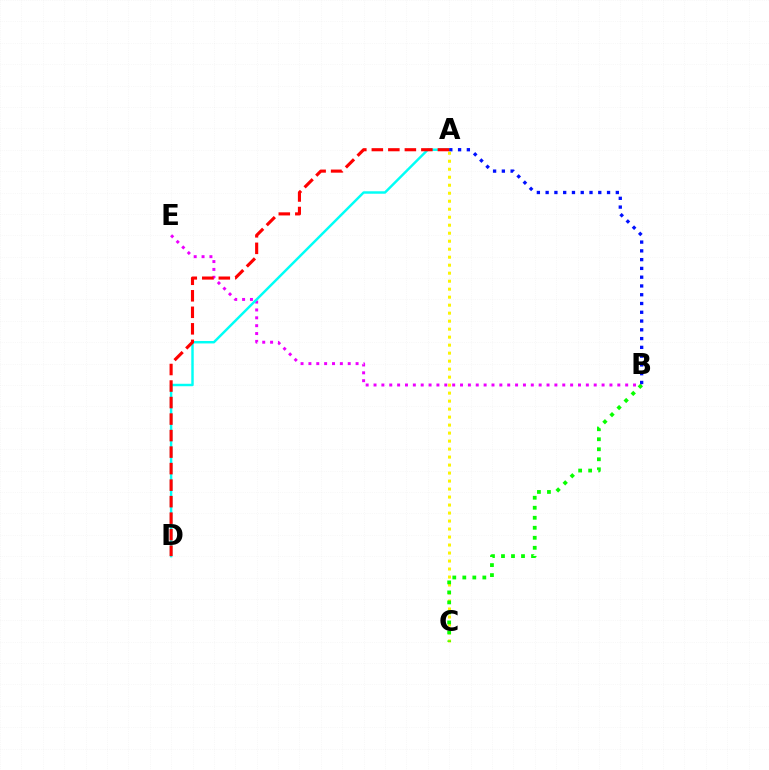{('B', 'E'): [{'color': '#ee00ff', 'line_style': 'dotted', 'thickness': 2.14}], ('A', 'D'): [{'color': '#00fff6', 'line_style': 'solid', 'thickness': 1.76}, {'color': '#ff0000', 'line_style': 'dashed', 'thickness': 2.24}], ('A', 'B'): [{'color': '#0010ff', 'line_style': 'dotted', 'thickness': 2.38}], ('A', 'C'): [{'color': '#fcf500', 'line_style': 'dotted', 'thickness': 2.17}], ('B', 'C'): [{'color': '#08ff00', 'line_style': 'dotted', 'thickness': 2.72}]}